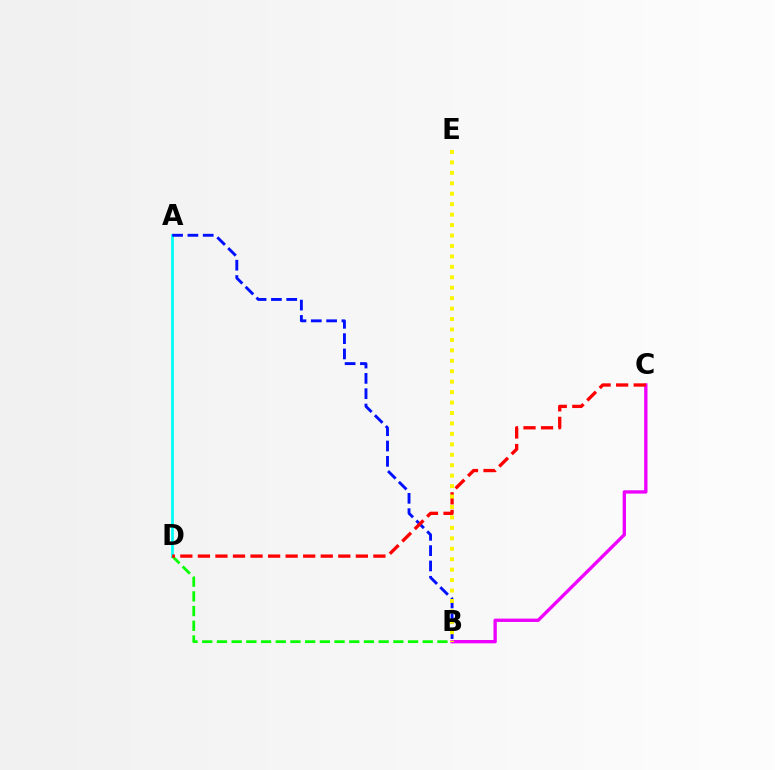{('A', 'D'): [{'color': '#00fff6', 'line_style': 'solid', 'thickness': 2.0}], ('A', 'B'): [{'color': '#0010ff', 'line_style': 'dashed', 'thickness': 2.08}], ('B', 'C'): [{'color': '#ee00ff', 'line_style': 'solid', 'thickness': 2.4}], ('B', 'D'): [{'color': '#08ff00', 'line_style': 'dashed', 'thickness': 2.0}], ('C', 'D'): [{'color': '#ff0000', 'line_style': 'dashed', 'thickness': 2.38}], ('B', 'E'): [{'color': '#fcf500', 'line_style': 'dotted', 'thickness': 2.84}]}